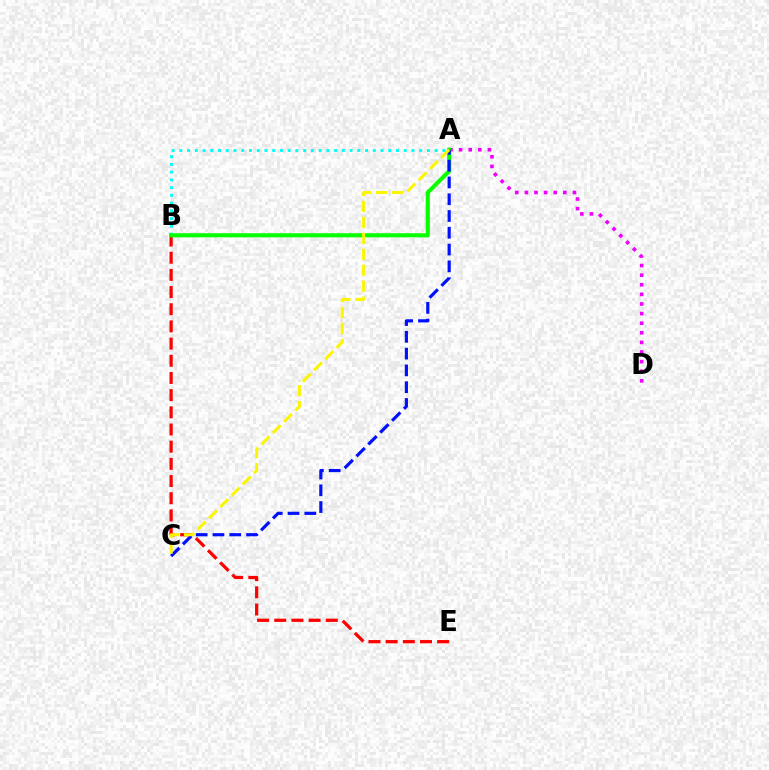{('B', 'E'): [{'color': '#ff0000', 'line_style': 'dashed', 'thickness': 2.33}], ('A', 'D'): [{'color': '#ee00ff', 'line_style': 'dotted', 'thickness': 2.61}], ('A', 'B'): [{'color': '#00fff6', 'line_style': 'dotted', 'thickness': 2.1}, {'color': '#08ff00', 'line_style': 'solid', 'thickness': 2.94}], ('A', 'C'): [{'color': '#0010ff', 'line_style': 'dashed', 'thickness': 2.28}, {'color': '#fcf500', 'line_style': 'dashed', 'thickness': 2.17}]}